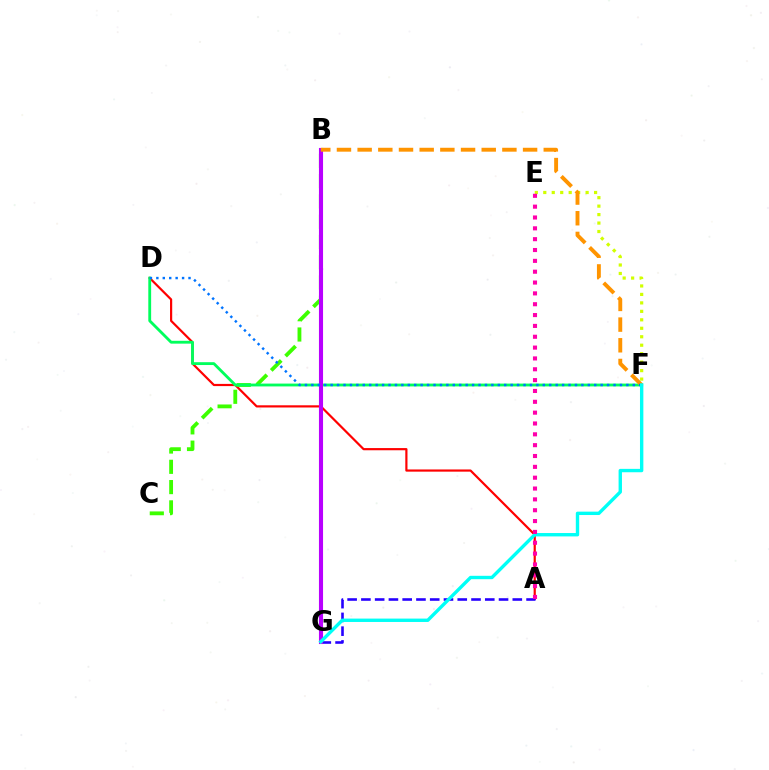{('A', 'D'): [{'color': '#ff0000', 'line_style': 'solid', 'thickness': 1.58}], ('E', 'F'): [{'color': '#d1ff00', 'line_style': 'dotted', 'thickness': 2.3}], ('B', 'C'): [{'color': '#3dff00', 'line_style': 'dashed', 'thickness': 2.75}], ('A', 'G'): [{'color': '#2500ff', 'line_style': 'dashed', 'thickness': 1.87}], ('D', 'F'): [{'color': '#00ff5c', 'line_style': 'solid', 'thickness': 2.04}, {'color': '#0074ff', 'line_style': 'dotted', 'thickness': 1.75}], ('B', 'G'): [{'color': '#b900ff', 'line_style': 'solid', 'thickness': 2.95}], ('B', 'F'): [{'color': '#ff9400', 'line_style': 'dashed', 'thickness': 2.81}], ('F', 'G'): [{'color': '#00fff6', 'line_style': 'solid', 'thickness': 2.43}], ('A', 'E'): [{'color': '#ff00ac', 'line_style': 'dotted', 'thickness': 2.95}]}